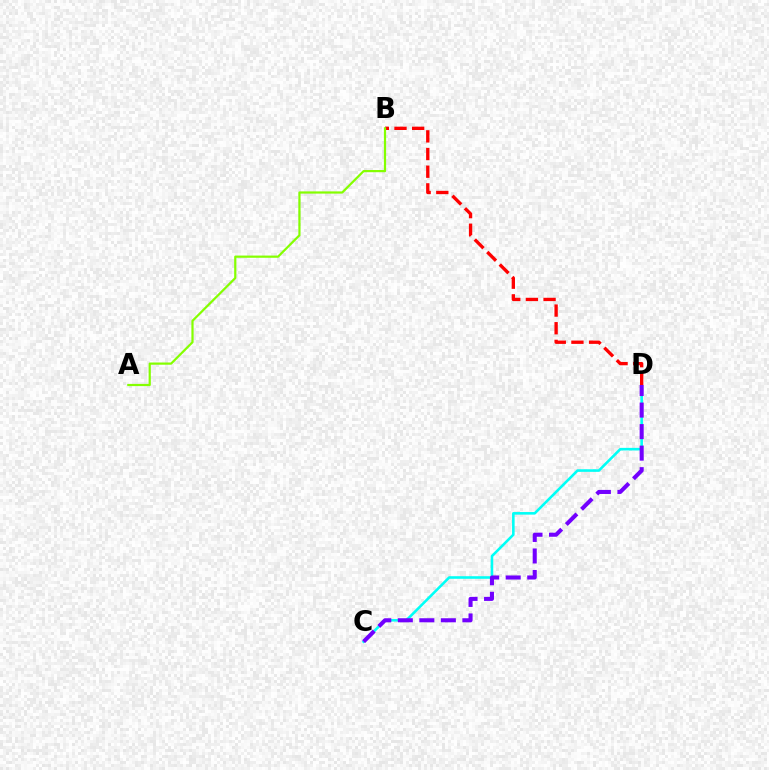{('C', 'D'): [{'color': '#00fff6', 'line_style': 'solid', 'thickness': 1.86}, {'color': '#7200ff', 'line_style': 'dashed', 'thickness': 2.92}], ('B', 'D'): [{'color': '#ff0000', 'line_style': 'dashed', 'thickness': 2.4}], ('A', 'B'): [{'color': '#84ff00', 'line_style': 'solid', 'thickness': 1.59}]}